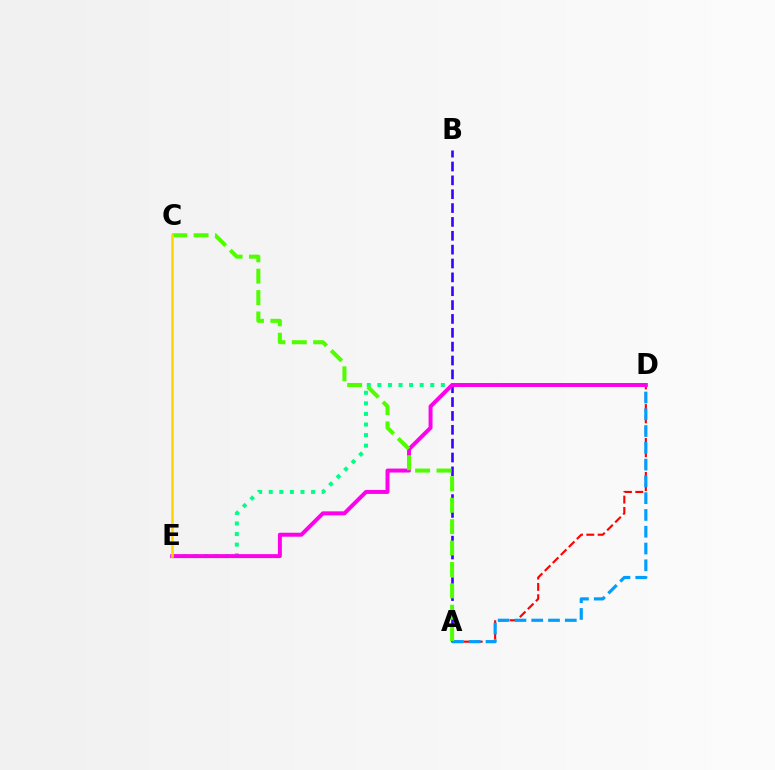{('A', 'D'): [{'color': '#ff0000', 'line_style': 'dashed', 'thickness': 1.54}, {'color': '#009eff', 'line_style': 'dashed', 'thickness': 2.28}], ('A', 'B'): [{'color': '#3700ff', 'line_style': 'dashed', 'thickness': 1.88}], ('D', 'E'): [{'color': '#00ff86', 'line_style': 'dotted', 'thickness': 2.87}, {'color': '#ff00ed', 'line_style': 'solid', 'thickness': 2.86}], ('A', 'C'): [{'color': '#4fff00', 'line_style': 'dashed', 'thickness': 2.91}], ('C', 'E'): [{'color': '#ffd500', 'line_style': 'solid', 'thickness': 1.83}]}